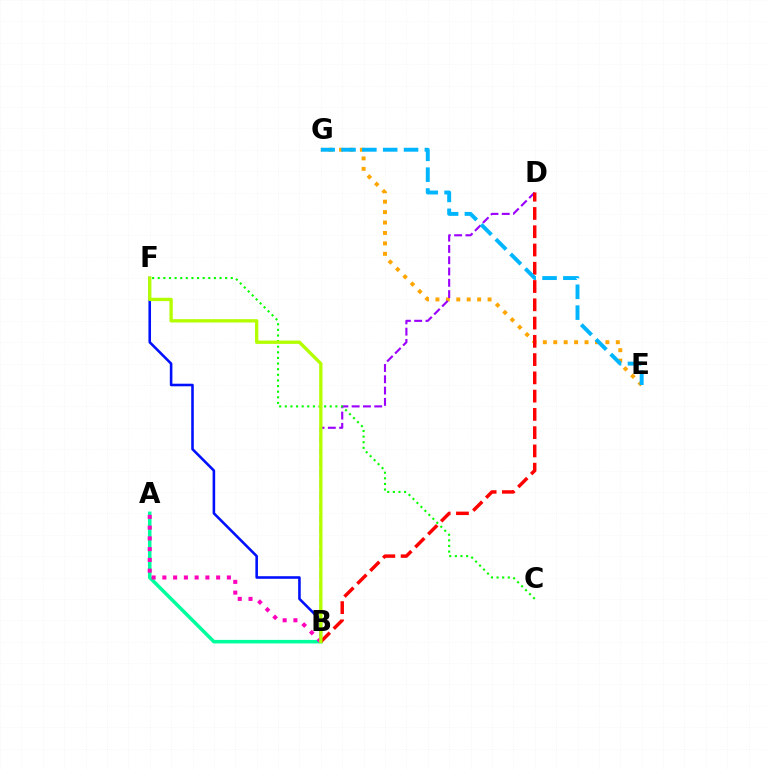{('A', 'B'): [{'color': '#00ff9d', 'line_style': 'solid', 'thickness': 2.55}, {'color': '#ff00bd', 'line_style': 'dotted', 'thickness': 2.92}], ('E', 'G'): [{'color': '#ffa500', 'line_style': 'dotted', 'thickness': 2.83}, {'color': '#00b5ff', 'line_style': 'dashed', 'thickness': 2.83}], ('B', 'F'): [{'color': '#0010ff', 'line_style': 'solid', 'thickness': 1.86}, {'color': '#b3ff00', 'line_style': 'solid', 'thickness': 2.4}], ('B', 'D'): [{'color': '#9b00ff', 'line_style': 'dashed', 'thickness': 1.53}, {'color': '#ff0000', 'line_style': 'dashed', 'thickness': 2.48}], ('C', 'F'): [{'color': '#08ff00', 'line_style': 'dotted', 'thickness': 1.53}]}